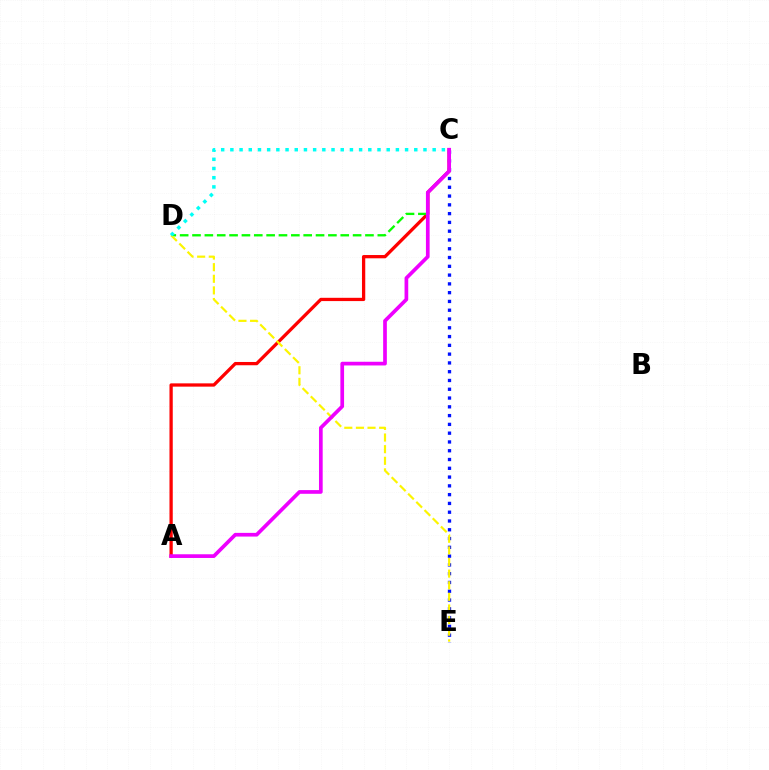{('C', 'E'): [{'color': '#0010ff', 'line_style': 'dotted', 'thickness': 2.39}], ('A', 'C'): [{'color': '#ff0000', 'line_style': 'solid', 'thickness': 2.36}, {'color': '#ee00ff', 'line_style': 'solid', 'thickness': 2.66}], ('C', 'D'): [{'color': '#08ff00', 'line_style': 'dashed', 'thickness': 1.68}, {'color': '#00fff6', 'line_style': 'dotted', 'thickness': 2.5}], ('D', 'E'): [{'color': '#fcf500', 'line_style': 'dashed', 'thickness': 1.58}]}